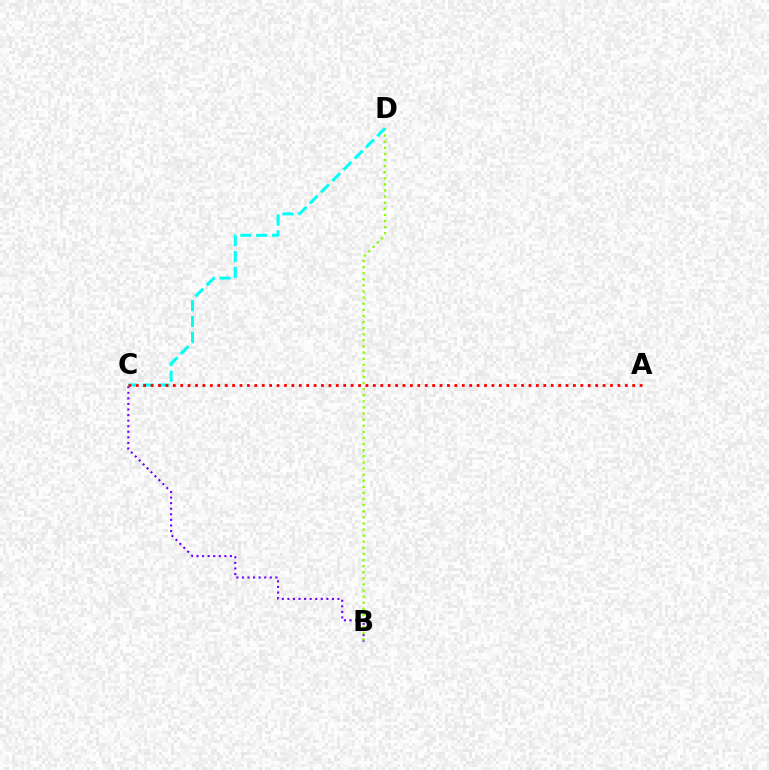{('B', 'C'): [{'color': '#7200ff', 'line_style': 'dotted', 'thickness': 1.51}], ('B', 'D'): [{'color': '#84ff00', 'line_style': 'dotted', 'thickness': 1.66}], ('C', 'D'): [{'color': '#00fff6', 'line_style': 'dashed', 'thickness': 2.16}], ('A', 'C'): [{'color': '#ff0000', 'line_style': 'dotted', 'thickness': 2.01}]}